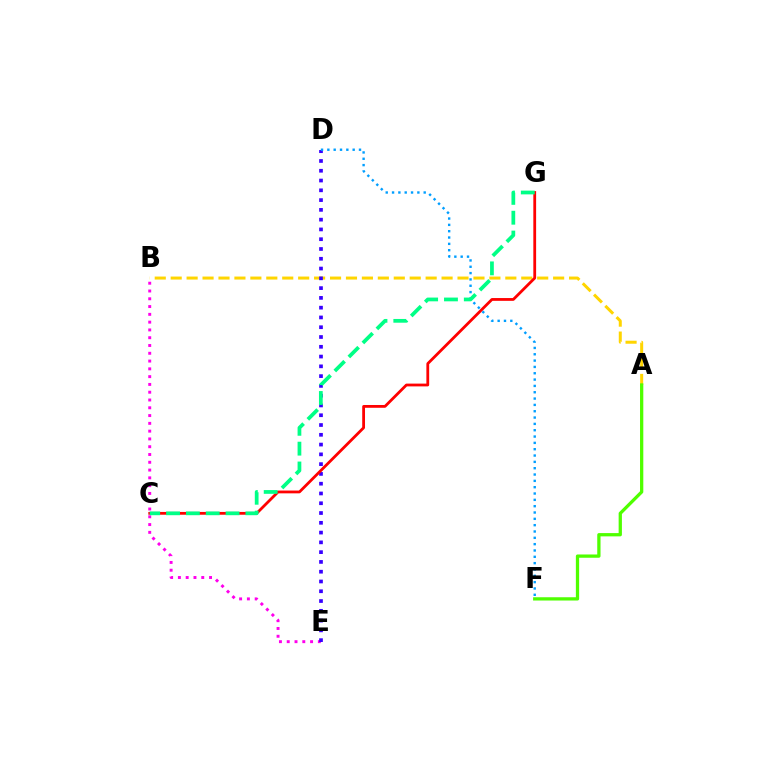{('A', 'B'): [{'color': '#ffd500', 'line_style': 'dashed', 'thickness': 2.16}], ('B', 'E'): [{'color': '#ff00ed', 'line_style': 'dotted', 'thickness': 2.12}], ('A', 'F'): [{'color': '#4fff00', 'line_style': 'solid', 'thickness': 2.36}], ('D', 'E'): [{'color': '#3700ff', 'line_style': 'dotted', 'thickness': 2.66}], ('C', 'G'): [{'color': '#ff0000', 'line_style': 'solid', 'thickness': 2.01}, {'color': '#00ff86', 'line_style': 'dashed', 'thickness': 2.7}], ('D', 'F'): [{'color': '#009eff', 'line_style': 'dotted', 'thickness': 1.72}]}